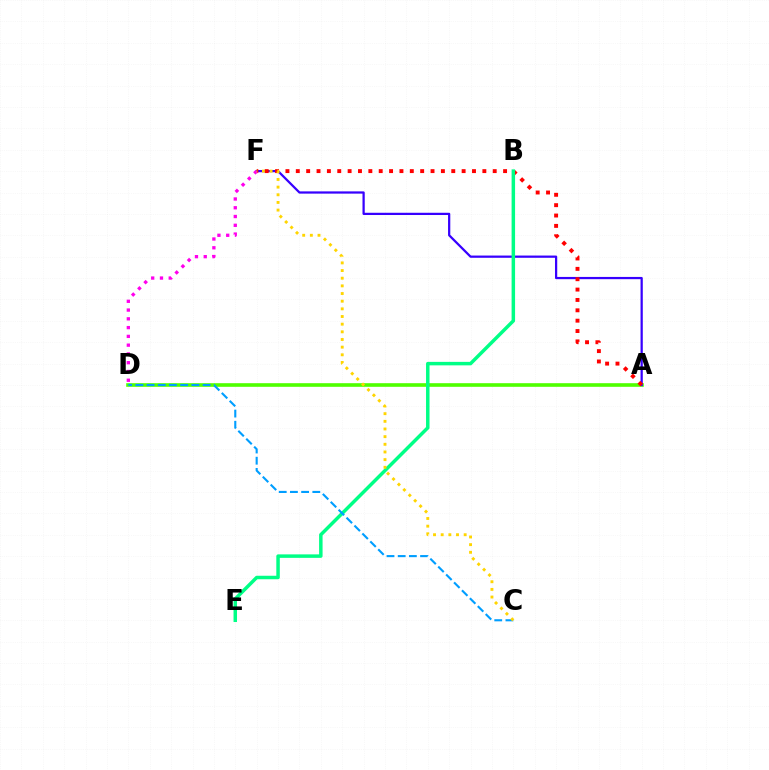{('A', 'D'): [{'color': '#4fff00', 'line_style': 'solid', 'thickness': 2.6}], ('A', 'F'): [{'color': '#3700ff', 'line_style': 'solid', 'thickness': 1.61}, {'color': '#ff0000', 'line_style': 'dotted', 'thickness': 2.82}], ('B', 'E'): [{'color': '#00ff86', 'line_style': 'solid', 'thickness': 2.51}], ('D', 'F'): [{'color': '#ff00ed', 'line_style': 'dotted', 'thickness': 2.38}], ('C', 'D'): [{'color': '#009eff', 'line_style': 'dashed', 'thickness': 1.52}], ('C', 'F'): [{'color': '#ffd500', 'line_style': 'dotted', 'thickness': 2.08}]}